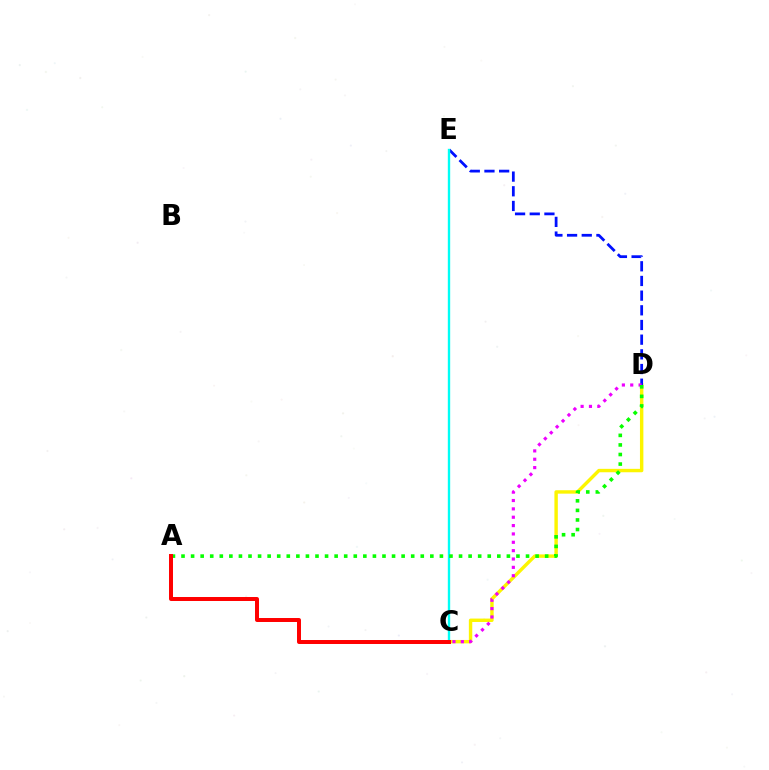{('C', 'D'): [{'color': '#fcf500', 'line_style': 'solid', 'thickness': 2.46}, {'color': '#ee00ff', 'line_style': 'dotted', 'thickness': 2.27}], ('D', 'E'): [{'color': '#0010ff', 'line_style': 'dashed', 'thickness': 1.99}], ('C', 'E'): [{'color': '#00fff6', 'line_style': 'solid', 'thickness': 1.71}], ('A', 'D'): [{'color': '#08ff00', 'line_style': 'dotted', 'thickness': 2.6}], ('A', 'C'): [{'color': '#ff0000', 'line_style': 'solid', 'thickness': 2.86}]}